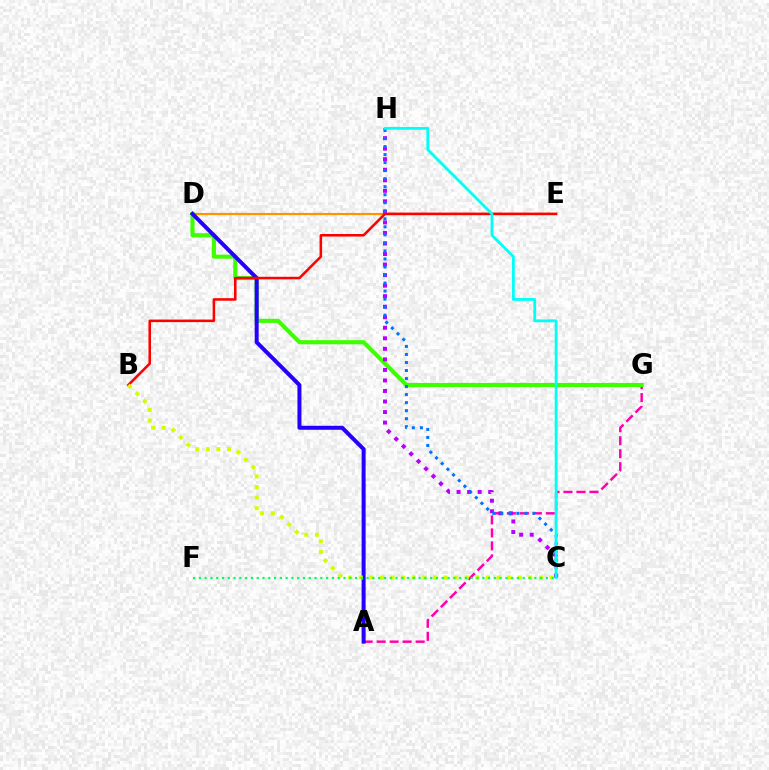{('A', 'G'): [{'color': '#ff00ac', 'line_style': 'dashed', 'thickness': 1.77}], ('D', 'G'): [{'color': '#3dff00', 'line_style': 'solid', 'thickness': 2.96}], ('D', 'E'): [{'color': '#ff9400', 'line_style': 'solid', 'thickness': 1.58}], ('A', 'D'): [{'color': '#2500ff', 'line_style': 'solid', 'thickness': 2.88}], ('C', 'H'): [{'color': '#b900ff', 'line_style': 'dotted', 'thickness': 2.86}, {'color': '#0074ff', 'line_style': 'dotted', 'thickness': 2.18}, {'color': '#00fff6', 'line_style': 'solid', 'thickness': 2.04}], ('B', 'E'): [{'color': '#ff0000', 'line_style': 'solid', 'thickness': 1.83}], ('B', 'C'): [{'color': '#d1ff00', 'line_style': 'dotted', 'thickness': 2.88}], ('C', 'F'): [{'color': '#00ff5c', 'line_style': 'dotted', 'thickness': 1.57}]}